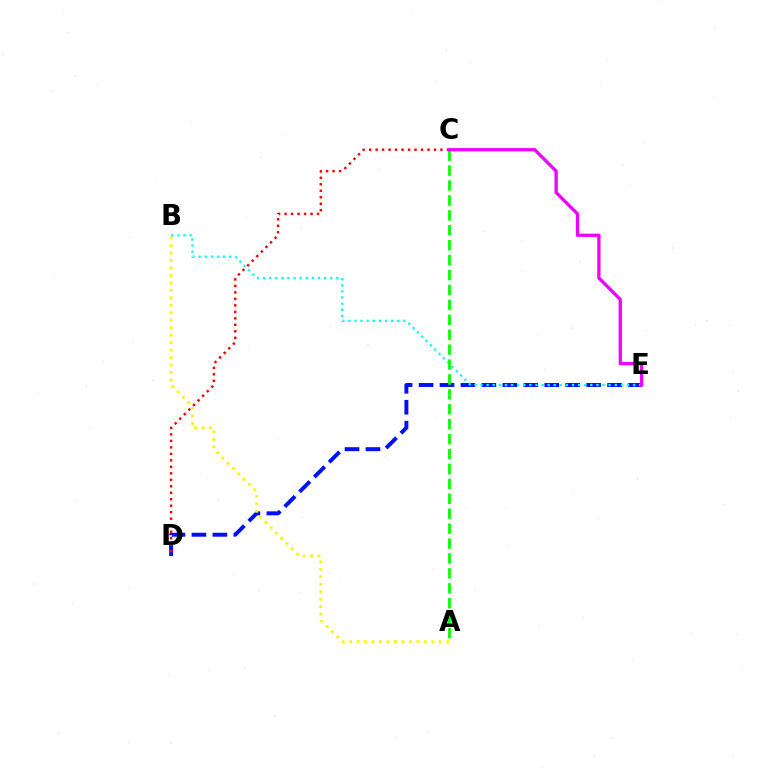{('D', 'E'): [{'color': '#0010ff', 'line_style': 'dashed', 'thickness': 2.85}], ('C', 'D'): [{'color': '#ff0000', 'line_style': 'dotted', 'thickness': 1.76}], ('B', 'E'): [{'color': '#00fff6', 'line_style': 'dotted', 'thickness': 1.66}], ('A', 'C'): [{'color': '#08ff00', 'line_style': 'dashed', 'thickness': 2.03}], ('A', 'B'): [{'color': '#fcf500', 'line_style': 'dotted', 'thickness': 2.03}], ('C', 'E'): [{'color': '#ee00ff', 'line_style': 'solid', 'thickness': 2.36}]}